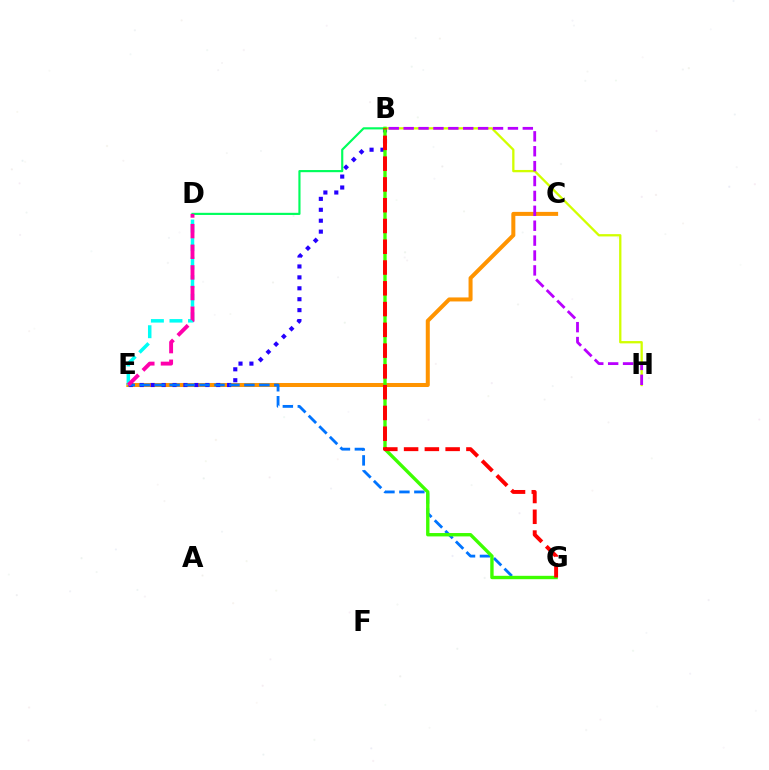{('C', 'E'): [{'color': '#ff9400', 'line_style': 'solid', 'thickness': 2.89}], ('B', 'E'): [{'color': '#2500ff', 'line_style': 'dotted', 'thickness': 2.97}], ('E', 'G'): [{'color': '#0074ff', 'line_style': 'dashed', 'thickness': 2.03}], ('B', 'H'): [{'color': '#d1ff00', 'line_style': 'solid', 'thickness': 1.66}, {'color': '#b900ff', 'line_style': 'dashed', 'thickness': 2.02}], ('B', 'D'): [{'color': '#00ff5c', 'line_style': 'solid', 'thickness': 1.55}], ('D', 'E'): [{'color': '#00fff6', 'line_style': 'dashed', 'thickness': 2.52}, {'color': '#ff00ac', 'line_style': 'dashed', 'thickness': 2.8}], ('B', 'G'): [{'color': '#3dff00', 'line_style': 'solid', 'thickness': 2.43}, {'color': '#ff0000', 'line_style': 'dashed', 'thickness': 2.82}]}